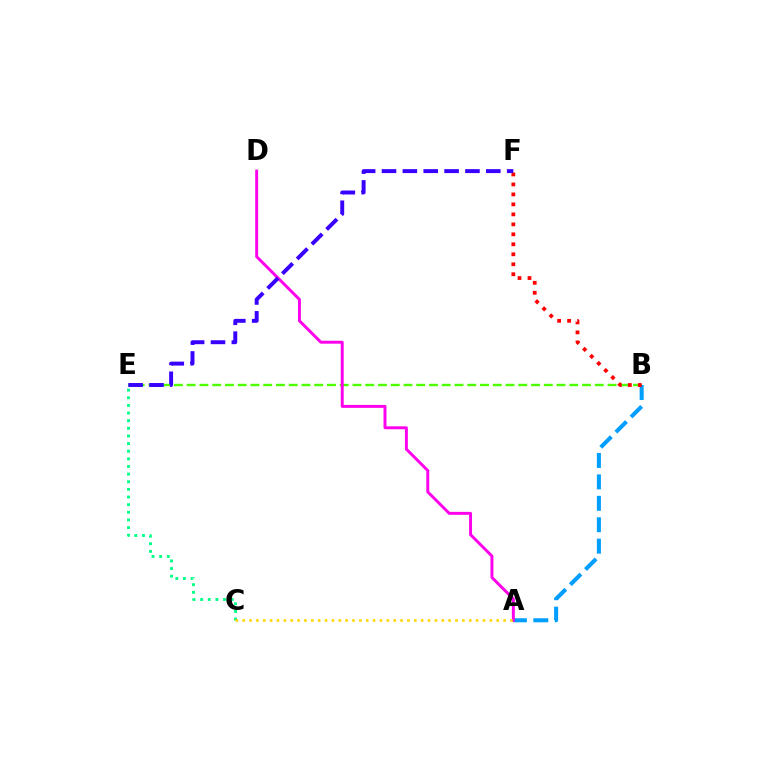{('C', 'E'): [{'color': '#00ff86', 'line_style': 'dotted', 'thickness': 2.07}], ('B', 'E'): [{'color': '#4fff00', 'line_style': 'dashed', 'thickness': 1.73}], ('A', 'B'): [{'color': '#009eff', 'line_style': 'dashed', 'thickness': 2.91}], ('B', 'F'): [{'color': '#ff0000', 'line_style': 'dotted', 'thickness': 2.71}], ('A', 'D'): [{'color': '#ff00ed', 'line_style': 'solid', 'thickness': 2.12}], ('A', 'C'): [{'color': '#ffd500', 'line_style': 'dotted', 'thickness': 1.87}], ('E', 'F'): [{'color': '#3700ff', 'line_style': 'dashed', 'thickness': 2.83}]}